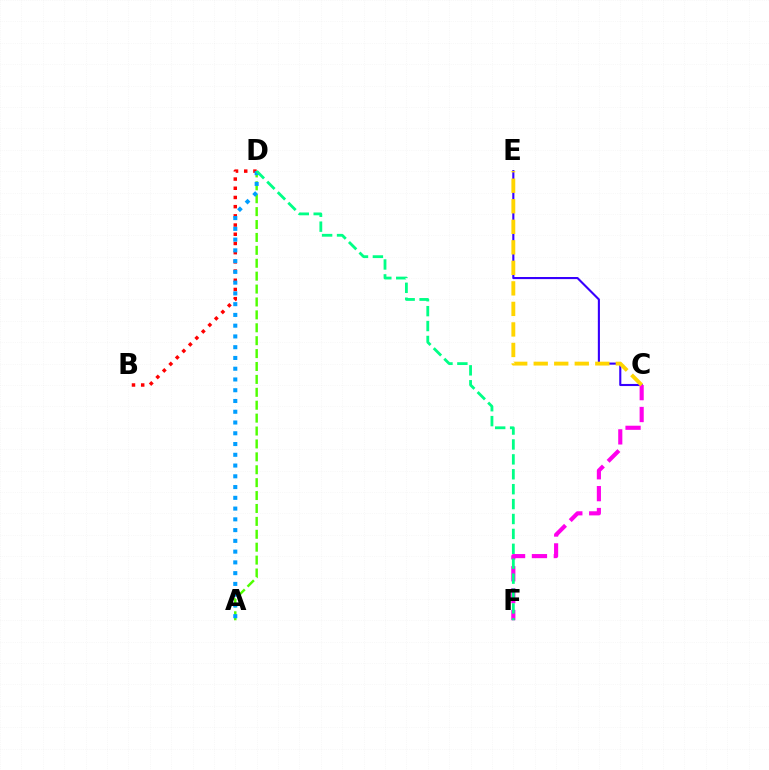{('C', 'E'): [{'color': '#3700ff', 'line_style': 'solid', 'thickness': 1.52}, {'color': '#ffd500', 'line_style': 'dashed', 'thickness': 2.79}], ('B', 'D'): [{'color': '#ff0000', 'line_style': 'dotted', 'thickness': 2.5}], ('A', 'D'): [{'color': '#4fff00', 'line_style': 'dashed', 'thickness': 1.75}, {'color': '#009eff', 'line_style': 'dotted', 'thickness': 2.92}], ('C', 'F'): [{'color': '#ff00ed', 'line_style': 'dashed', 'thickness': 2.97}], ('D', 'F'): [{'color': '#00ff86', 'line_style': 'dashed', 'thickness': 2.03}]}